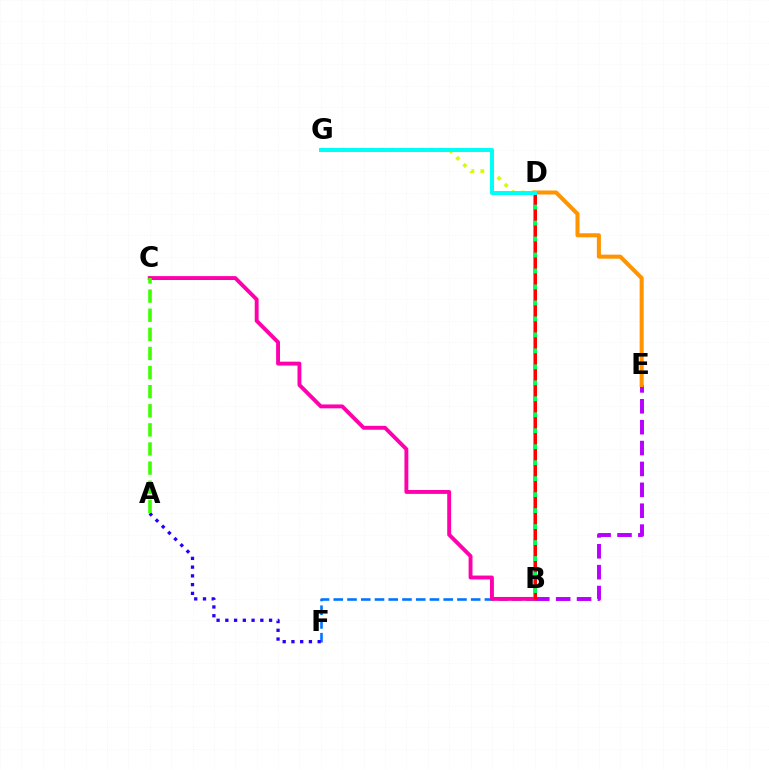{('B', 'D'): [{'color': '#00ff5c', 'line_style': 'solid', 'thickness': 2.9}, {'color': '#ff0000', 'line_style': 'dashed', 'thickness': 2.17}], ('B', 'F'): [{'color': '#0074ff', 'line_style': 'dashed', 'thickness': 1.87}], ('B', 'E'): [{'color': '#b900ff', 'line_style': 'dashed', 'thickness': 2.84}], ('D', 'G'): [{'color': '#d1ff00', 'line_style': 'dotted', 'thickness': 2.69}, {'color': '#00fff6', 'line_style': 'solid', 'thickness': 2.89}], ('B', 'C'): [{'color': '#ff00ac', 'line_style': 'solid', 'thickness': 2.8}], ('A', 'F'): [{'color': '#2500ff', 'line_style': 'dotted', 'thickness': 2.38}], ('D', 'E'): [{'color': '#ff9400', 'line_style': 'solid', 'thickness': 2.91}], ('A', 'C'): [{'color': '#3dff00', 'line_style': 'dashed', 'thickness': 2.6}]}